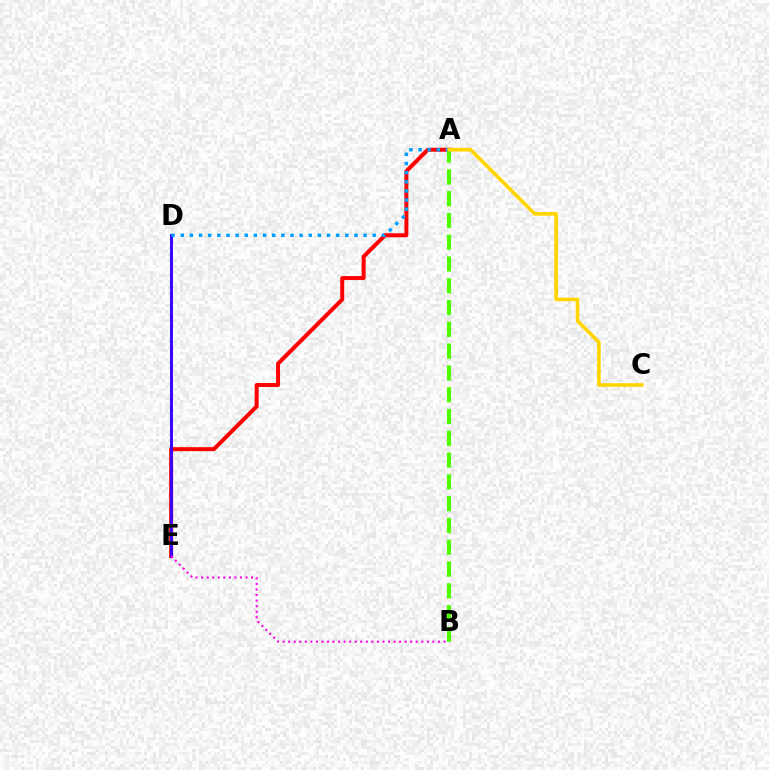{('A', 'E'): [{'color': '#ff0000', 'line_style': 'solid', 'thickness': 2.87}], ('A', 'B'): [{'color': '#4fff00', 'line_style': 'dashed', 'thickness': 2.96}], ('D', 'E'): [{'color': '#00ff86', 'line_style': 'dashed', 'thickness': 1.55}, {'color': '#3700ff', 'line_style': 'solid', 'thickness': 2.09}], ('A', 'D'): [{'color': '#009eff', 'line_style': 'dotted', 'thickness': 2.48}], ('A', 'C'): [{'color': '#ffd500', 'line_style': 'solid', 'thickness': 2.59}], ('B', 'E'): [{'color': '#ff00ed', 'line_style': 'dotted', 'thickness': 1.51}]}